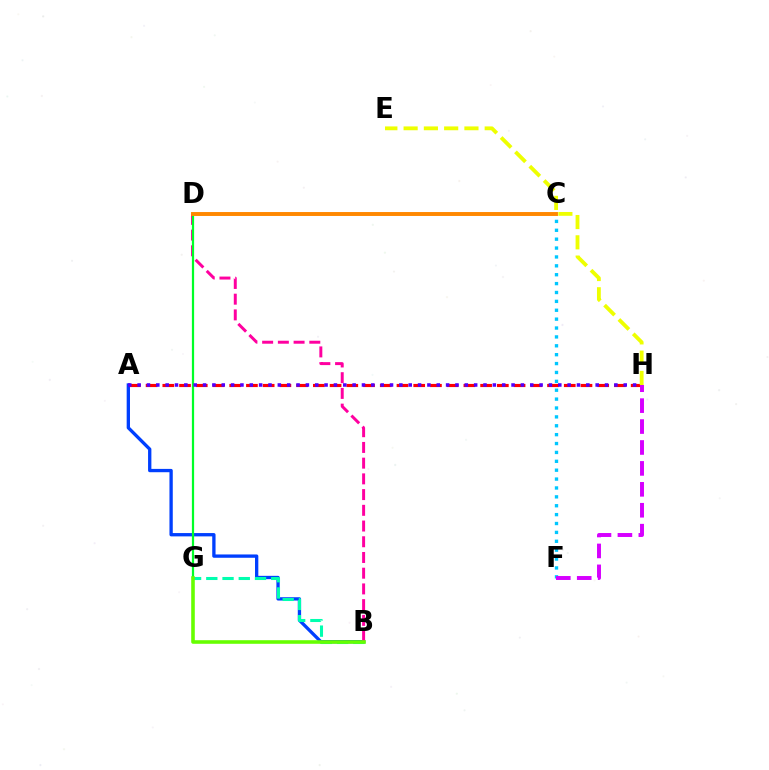{('A', 'B'): [{'color': '#003fff', 'line_style': 'solid', 'thickness': 2.39}], ('B', 'D'): [{'color': '#ff00a0', 'line_style': 'dashed', 'thickness': 2.14}], ('D', 'G'): [{'color': '#00ff27', 'line_style': 'solid', 'thickness': 1.6}], ('B', 'G'): [{'color': '#00ffaf', 'line_style': 'dashed', 'thickness': 2.21}, {'color': '#66ff00', 'line_style': 'solid', 'thickness': 2.58}], ('A', 'H'): [{'color': '#ff0000', 'line_style': 'dashed', 'thickness': 2.27}, {'color': '#4f00ff', 'line_style': 'dotted', 'thickness': 2.54}], ('E', 'H'): [{'color': '#eeff00', 'line_style': 'dashed', 'thickness': 2.75}], ('C', 'F'): [{'color': '#00c7ff', 'line_style': 'dotted', 'thickness': 2.41}], ('F', 'H'): [{'color': '#d600ff', 'line_style': 'dashed', 'thickness': 2.84}], ('C', 'D'): [{'color': '#ff8800', 'line_style': 'solid', 'thickness': 2.82}]}